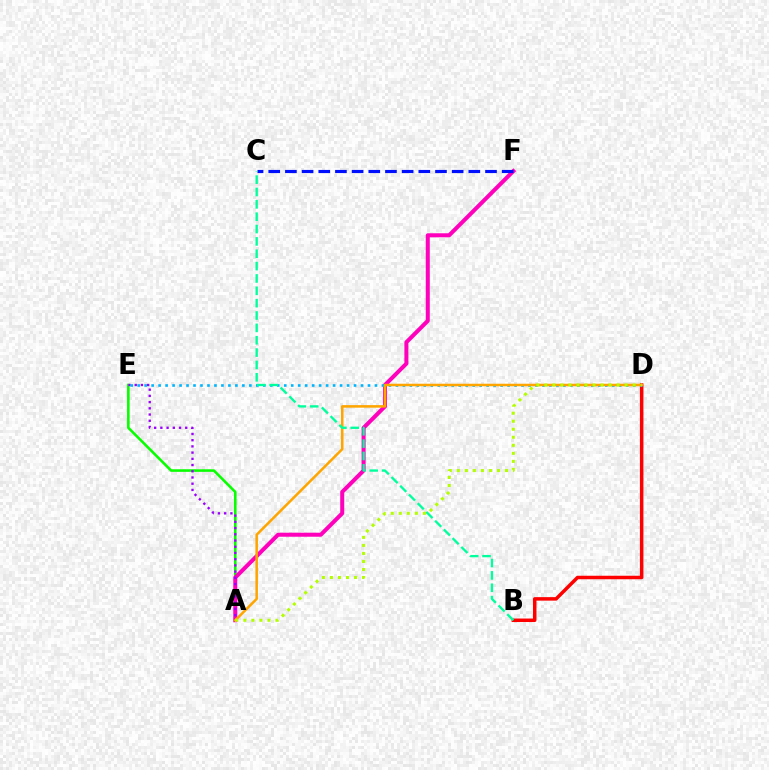{('A', 'E'): [{'color': '#08ff00', 'line_style': 'solid', 'thickness': 1.87}, {'color': '#9b00ff', 'line_style': 'dotted', 'thickness': 1.69}], ('B', 'D'): [{'color': '#ff0000', 'line_style': 'solid', 'thickness': 2.52}], ('A', 'F'): [{'color': '#ff00bd', 'line_style': 'solid', 'thickness': 2.89}], ('C', 'F'): [{'color': '#0010ff', 'line_style': 'dashed', 'thickness': 2.27}], ('D', 'E'): [{'color': '#00b5ff', 'line_style': 'dotted', 'thickness': 1.9}], ('A', 'D'): [{'color': '#ffa500', 'line_style': 'solid', 'thickness': 1.82}, {'color': '#b3ff00', 'line_style': 'dotted', 'thickness': 2.18}], ('B', 'C'): [{'color': '#00ff9d', 'line_style': 'dashed', 'thickness': 1.68}]}